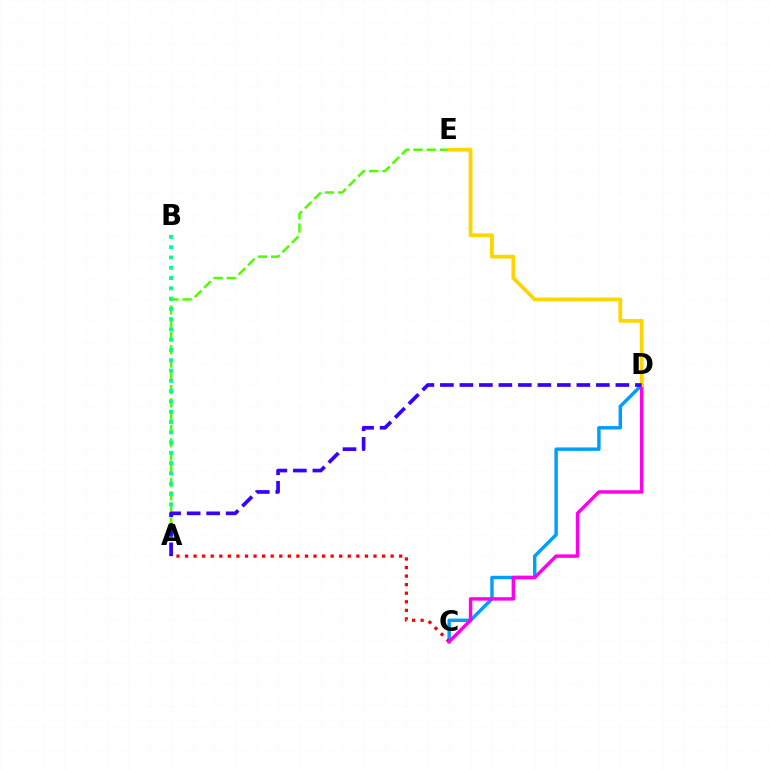{('C', 'D'): [{'color': '#009eff', 'line_style': 'solid', 'thickness': 2.47}, {'color': '#ff00ed', 'line_style': 'solid', 'thickness': 2.48}], ('A', 'E'): [{'color': '#4fff00', 'line_style': 'dashed', 'thickness': 1.8}], ('A', 'C'): [{'color': '#ff0000', 'line_style': 'dotted', 'thickness': 2.33}], ('A', 'B'): [{'color': '#00ff86', 'line_style': 'dotted', 'thickness': 2.79}], ('D', 'E'): [{'color': '#ffd500', 'line_style': 'solid', 'thickness': 2.74}], ('A', 'D'): [{'color': '#3700ff', 'line_style': 'dashed', 'thickness': 2.65}]}